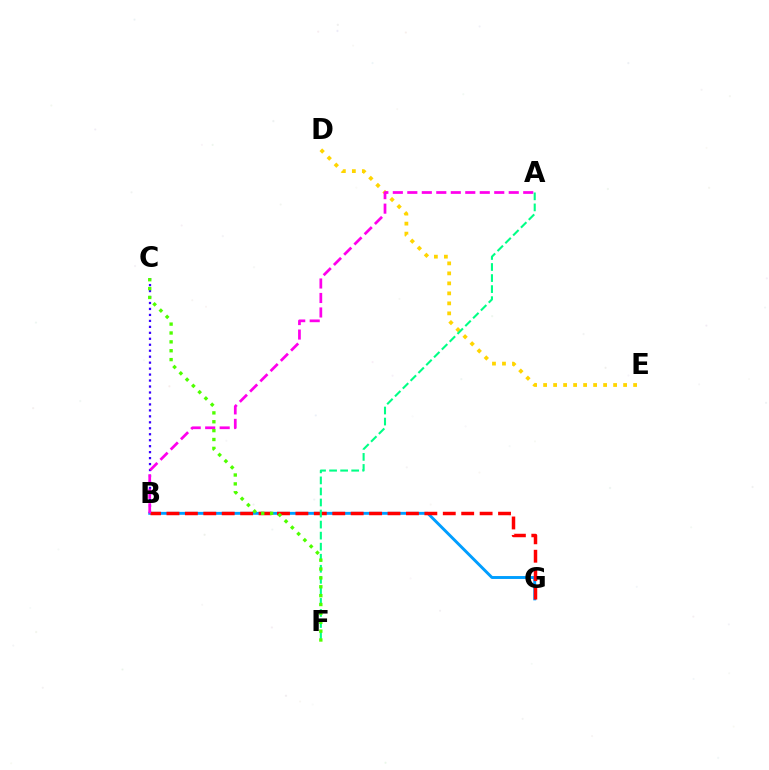{('D', 'E'): [{'color': '#ffd500', 'line_style': 'dotted', 'thickness': 2.72}], ('B', 'G'): [{'color': '#009eff', 'line_style': 'solid', 'thickness': 2.1}, {'color': '#ff0000', 'line_style': 'dashed', 'thickness': 2.5}], ('B', 'C'): [{'color': '#3700ff', 'line_style': 'dotted', 'thickness': 1.62}], ('A', 'B'): [{'color': '#ff00ed', 'line_style': 'dashed', 'thickness': 1.97}], ('A', 'F'): [{'color': '#00ff86', 'line_style': 'dashed', 'thickness': 1.5}], ('C', 'F'): [{'color': '#4fff00', 'line_style': 'dotted', 'thickness': 2.41}]}